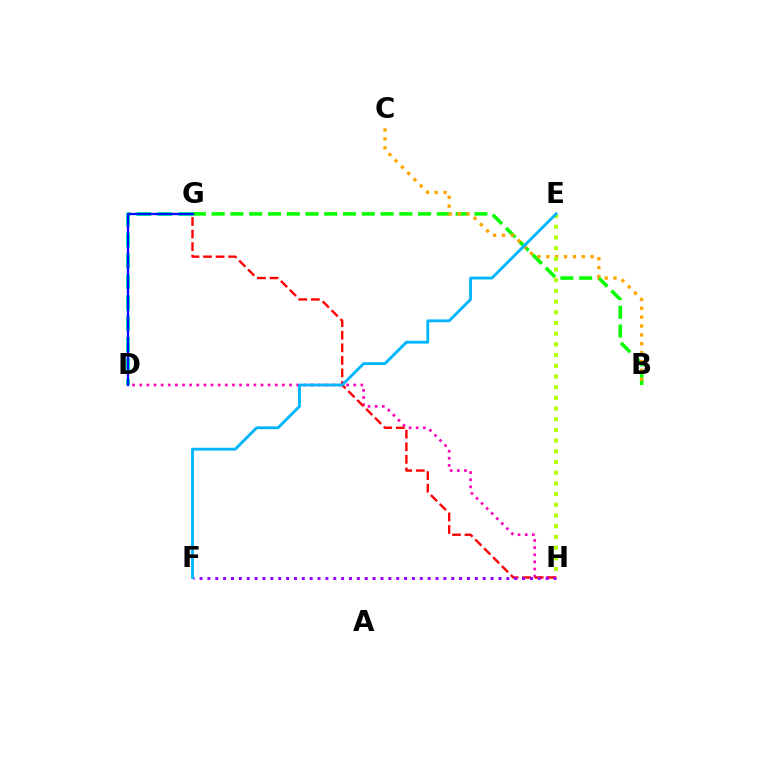{('B', 'G'): [{'color': '#08ff00', 'line_style': 'dashed', 'thickness': 2.55}], ('D', 'H'): [{'color': '#ff00bd', 'line_style': 'dotted', 'thickness': 1.94}], ('B', 'C'): [{'color': '#ffa500', 'line_style': 'dotted', 'thickness': 2.41}], ('D', 'G'): [{'color': '#00ff9d', 'line_style': 'dashed', 'thickness': 2.84}, {'color': '#0010ff', 'line_style': 'solid', 'thickness': 1.69}], ('G', 'H'): [{'color': '#ff0000', 'line_style': 'dashed', 'thickness': 1.71}], ('E', 'H'): [{'color': '#b3ff00', 'line_style': 'dotted', 'thickness': 2.91}], ('F', 'H'): [{'color': '#9b00ff', 'line_style': 'dotted', 'thickness': 2.14}], ('E', 'F'): [{'color': '#00b5ff', 'line_style': 'solid', 'thickness': 2.04}]}